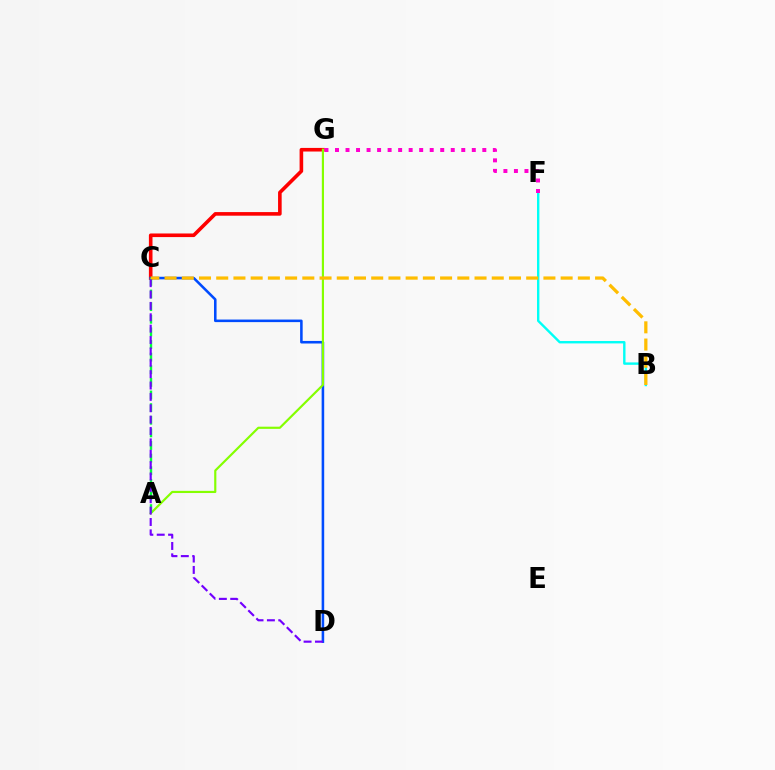{('C', 'G'): [{'color': '#ff0000', 'line_style': 'solid', 'thickness': 2.6}], ('C', 'D'): [{'color': '#004bff', 'line_style': 'solid', 'thickness': 1.84}, {'color': '#7200ff', 'line_style': 'dashed', 'thickness': 1.55}], ('B', 'F'): [{'color': '#00fff6', 'line_style': 'solid', 'thickness': 1.72}], ('A', 'G'): [{'color': '#84ff00', 'line_style': 'solid', 'thickness': 1.57}], ('A', 'C'): [{'color': '#00ff39', 'line_style': 'dashed', 'thickness': 1.71}], ('B', 'C'): [{'color': '#ffbd00', 'line_style': 'dashed', 'thickness': 2.34}], ('F', 'G'): [{'color': '#ff00cf', 'line_style': 'dotted', 'thickness': 2.86}]}